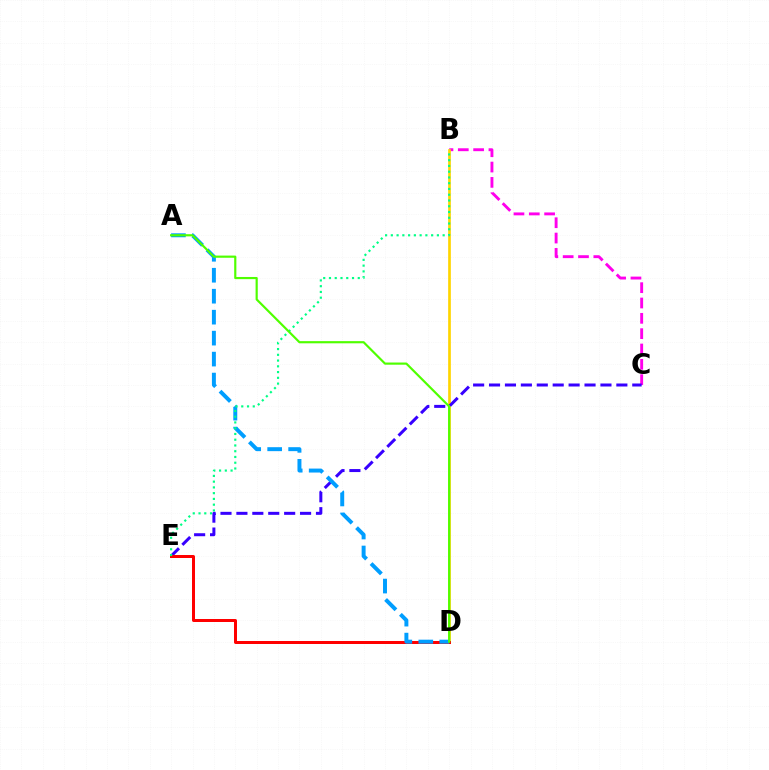{('B', 'C'): [{'color': '#ff00ed', 'line_style': 'dashed', 'thickness': 2.08}], ('B', 'D'): [{'color': '#ffd500', 'line_style': 'solid', 'thickness': 1.94}], ('C', 'E'): [{'color': '#3700ff', 'line_style': 'dashed', 'thickness': 2.16}], ('D', 'E'): [{'color': '#ff0000', 'line_style': 'solid', 'thickness': 2.15}], ('A', 'D'): [{'color': '#009eff', 'line_style': 'dashed', 'thickness': 2.85}, {'color': '#4fff00', 'line_style': 'solid', 'thickness': 1.57}], ('B', 'E'): [{'color': '#00ff86', 'line_style': 'dotted', 'thickness': 1.56}]}